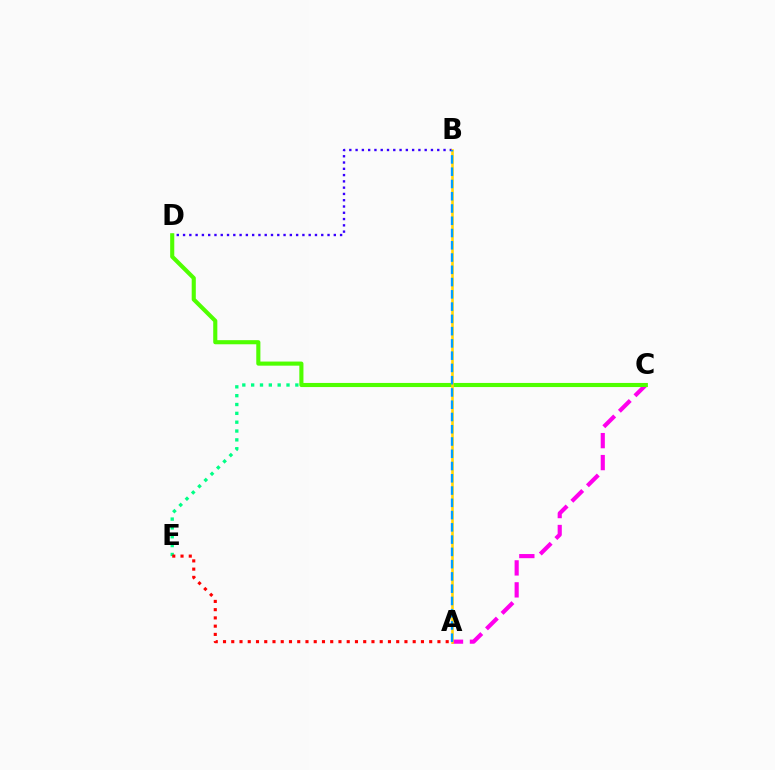{('B', 'D'): [{'color': '#3700ff', 'line_style': 'dotted', 'thickness': 1.71}], ('A', 'C'): [{'color': '#ff00ed', 'line_style': 'dashed', 'thickness': 2.98}], ('C', 'E'): [{'color': '#00ff86', 'line_style': 'dotted', 'thickness': 2.4}], ('C', 'D'): [{'color': '#4fff00', 'line_style': 'solid', 'thickness': 2.96}], ('A', 'E'): [{'color': '#ff0000', 'line_style': 'dotted', 'thickness': 2.24}], ('A', 'B'): [{'color': '#ffd500', 'line_style': 'solid', 'thickness': 1.85}, {'color': '#009eff', 'line_style': 'dashed', 'thickness': 1.67}]}